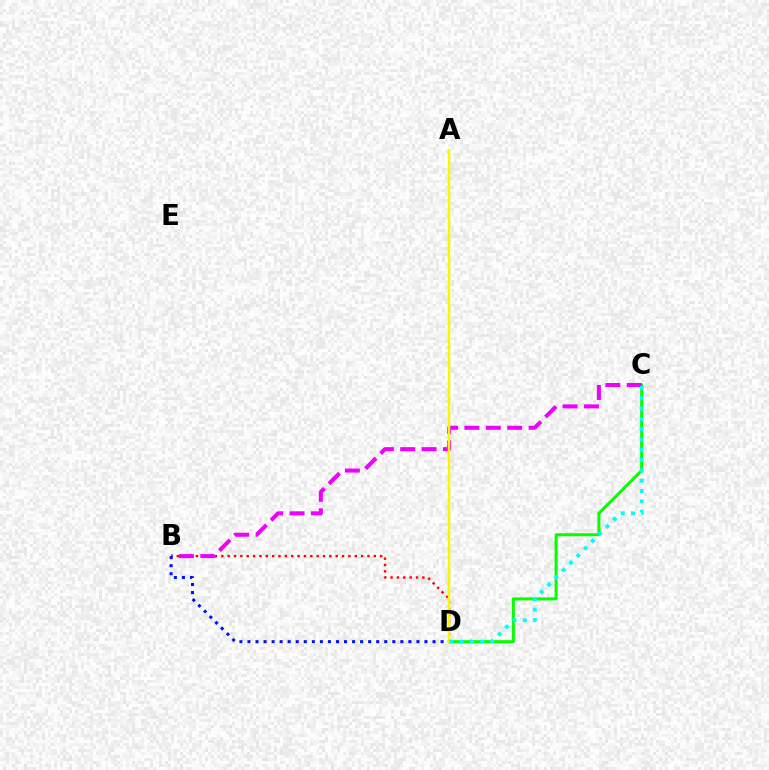{('B', 'D'): [{'color': '#ff0000', 'line_style': 'dotted', 'thickness': 1.73}, {'color': '#0010ff', 'line_style': 'dotted', 'thickness': 2.19}], ('C', 'D'): [{'color': '#08ff00', 'line_style': 'solid', 'thickness': 2.17}, {'color': '#00fff6', 'line_style': 'dotted', 'thickness': 2.8}], ('B', 'C'): [{'color': '#ee00ff', 'line_style': 'dashed', 'thickness': 2.91}], ('A', 'D'): [{'color': '#fcf500', 'line_style': 'solid', 'thickness': 1.8}]}